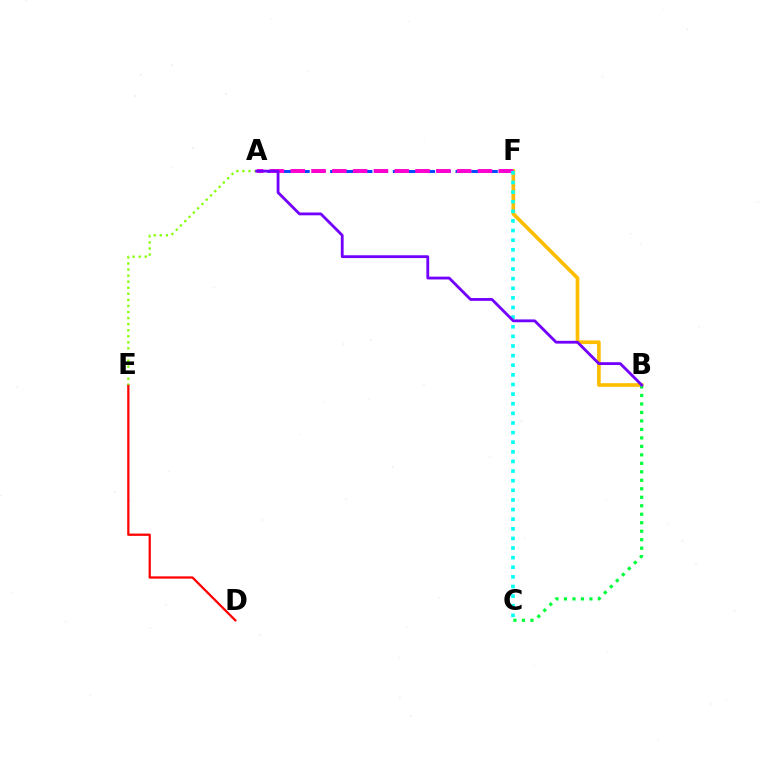{('D', 'E'): [{'color': '#ff0000', 'line_style': 'solid', 'thickness': 1.63}], ('B', 'F'): [{'color': '#ffbd00', 'line_style': 'solid', 'thickness': 2.64}], ('A', 'F'): [{'color': '#004bff', 'line_style': 'dashed', 'thickness': 2.13}, {'color': '#ff00cf', 'line_style': 'dashed', 'thickness': 2.83}], ('A', 'E'): [{'color': '#84ff00', 'line_style': 'dotted', 'thickness': 1.65}], ('B', 'C'): [{'color': '#00ff39', 'line_style': 'dotted', 'thickness': 2.31}], ('C', 'F'): [{'color': '#00fff6', 'line_style': 'dotted', 'thickness': 2.61}], ('A', 'B'): [{'color': '#7200ff', 'line_style': 'solid', 'thickness': 2.03}]}